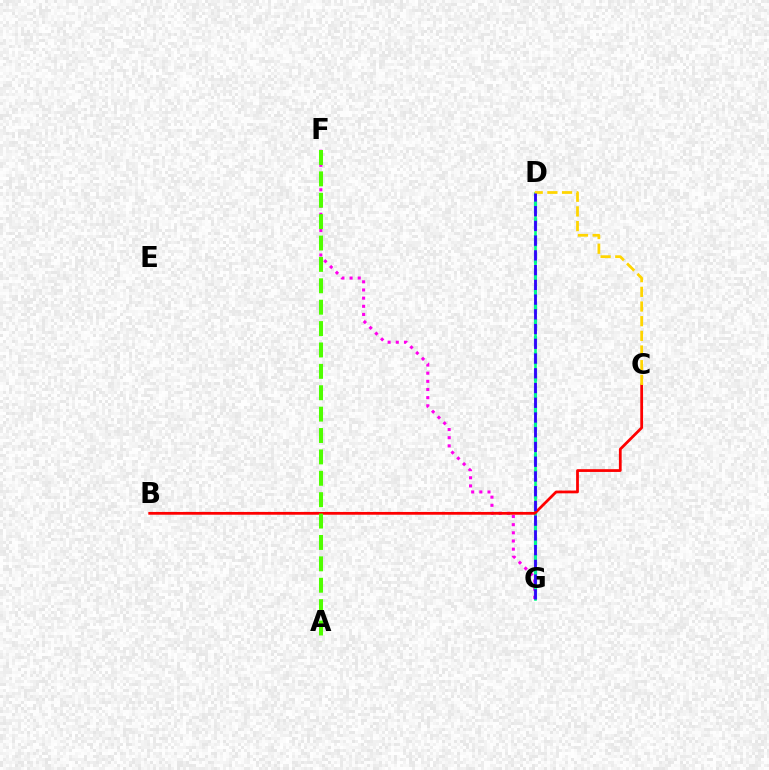{('F', 'G'): [{'color': '#ff00ed', 'line_style': 'dotted', 'thickness': 2.22}], ('D', 'G'): [{'color': '#009eff', 'line_style': 'dashed', 'thickness': 2.28}, {'color': '#00ff86', 'line_style': 'solid', 'thickness': 1.9}, {'color': '#3700ff', 'line_style': 'dashed', 'thickness': 2.0}], ('B', 'C'): [{'color': '#ff0000', 'line_style': 'solid', 'thickness': 1.99}], ('C', 'D'): [{'color': '#ffd500', 'line_style': 'dashed', 'thickness': 1.99}], ('A', 'F'): [{'color': '#4fff00', 'line_style': 'dashed', 'thickness': 2.91}]}